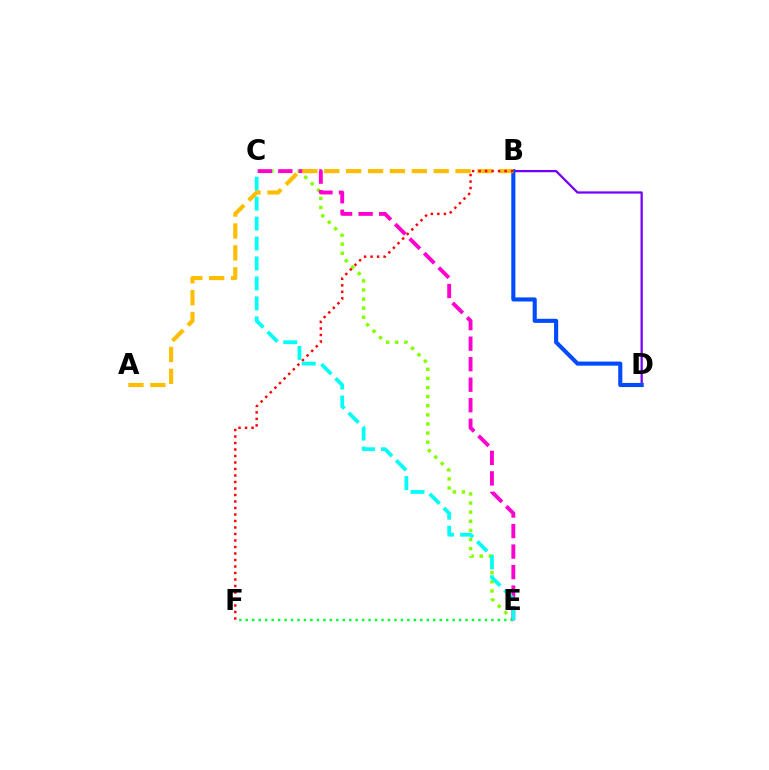{('C', 'E'): [{'color': '#84ff00', 'line_style': 'dotted', 'thickness': 2.48}, {'color': '#ff00cf', 'line_style': 'dashed', 'thickness': 2.79}, {'color': '#00fff6', 'line_style': 'dashed', 'thickness': 2.71}], ('E', 'F'): [{'color': '#00ff39', 'line_style': 'dotted', 'thickness': 1.76}], ('B', 'D'): [{'color': '#7200ff', 'line_style': 'solid', 'thickness': 1.62}, {'color': '#004bff', 'line_style': 'solid', 'thickness': 2.94}], ('A', 'B'): [{'color': '#ffbd00', 'line_style': 'dashed', 'thickness': 2.97}], ('B', 'F'): [{'color': '#ff0000', 'line_style': 'dotted', 'thickness': 1.77}]}